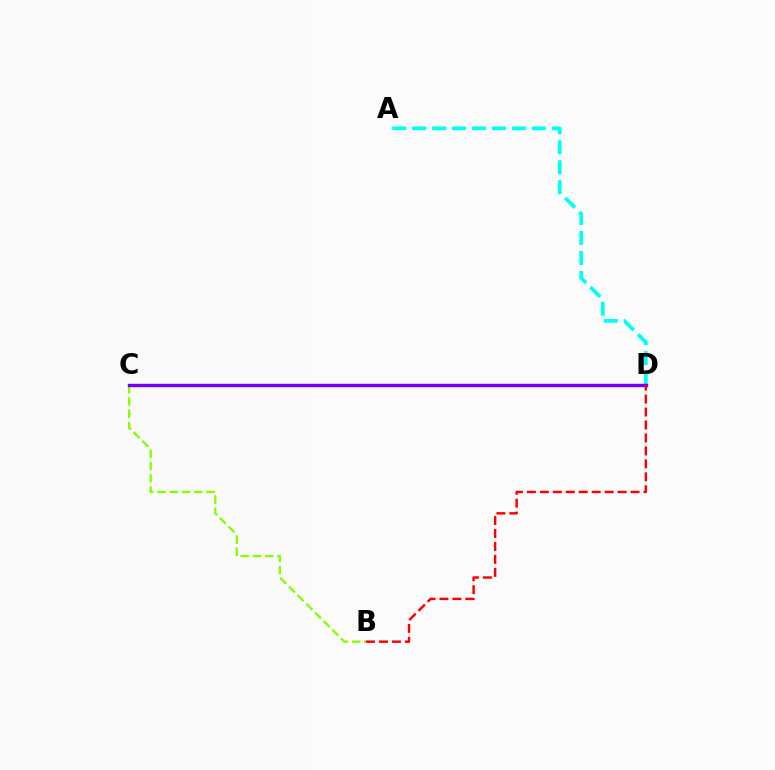{('B', 'C'): [{'color': '#84ff00', 'line_style': 'dashed', 'thickness': 1.66}], ('A', 'D'): [{'color': '#00fff6', 'line_style': 'dashed', 'thickness': 2.71}], ('C', 'D'): [{'color': '#7200ff', 'line_style': 'solid', 'thickness': 2.45}], ('B', 'D'): [{'color': '#ff0000', 'line_style': 'dashed', 'thickness': 1.76}]}